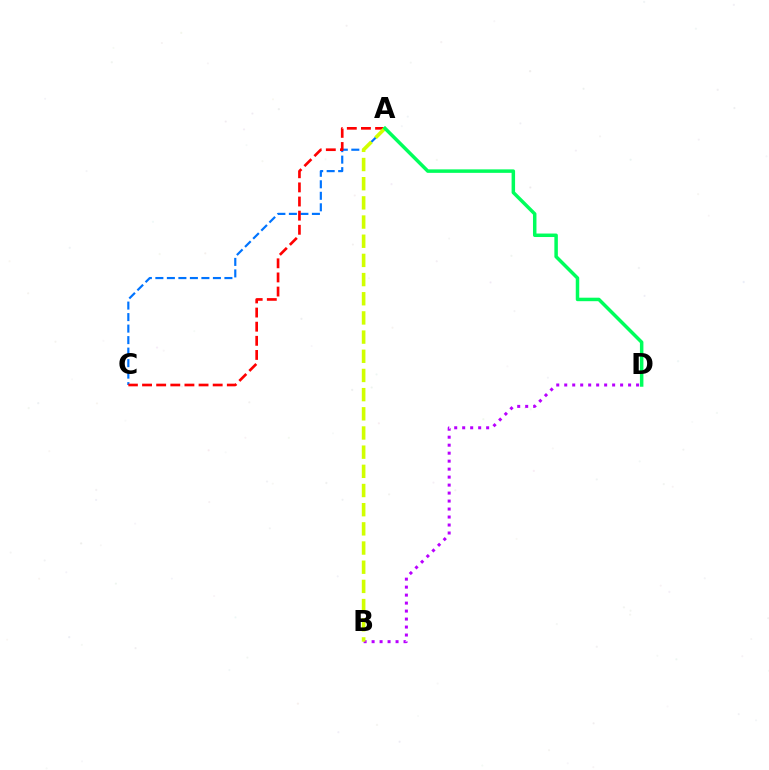{('B', 'D'): [{'color': '#b900ff', 'line_style': 'dotted', 'thickness': 2.17}], ('A', 'C'): [{'color': '#0074ff', 'line_style': 'dashed', 'thickness': 1.56}, {'color': '#ff0000', 'line_style': 'dashed', 'thickness': 1.92}], ('A', 'B'): [{'color': '#d1ff00', 'line_style': 'dashed', 'thickness': 2.61}], ('A', 'D'): [{'color': '#00ff5c', 'line_style': 'solid', 'thickness': 2.51}]}